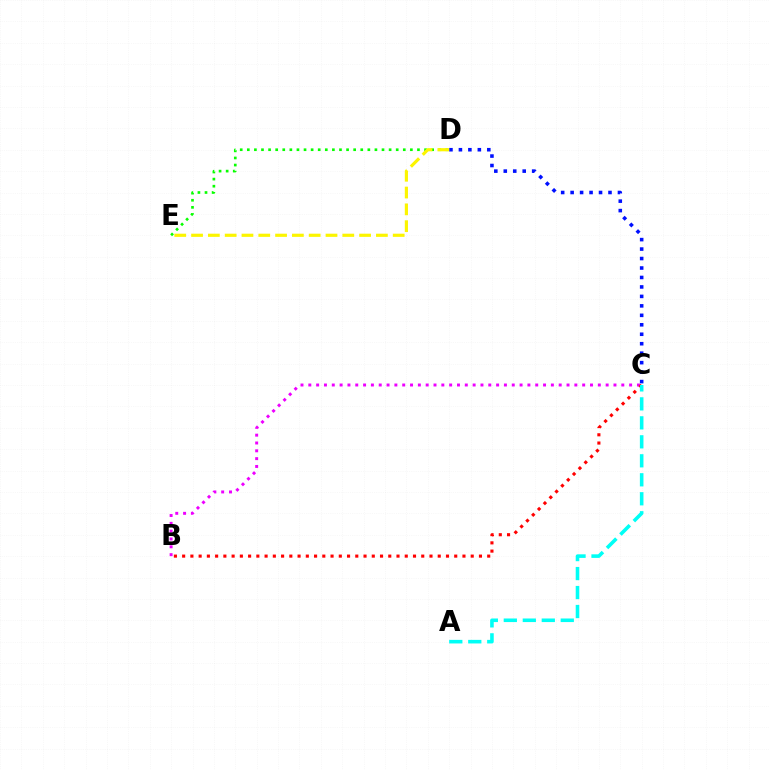{('B', 'C'): [{'color': '#ee00ff', 'line_style': 'dotted', 'thickness': 2.13}, {'color': '#ff0000', 'line_style': 'dotted', 'thickness': 2.24}], ('A', 'C'): [{'color': '#00fff6', 'line_style': 'dashed', 'thickness': 2.58}], ('C', 'D'): [{'color': '#0010ff', 'line_style': 'dotted', 'thickness': 2.57}], ('D', 'E'): [{'color': '#08ff00', 'line_style': 'dotted', 'thickness': 1.93}, {'color': '#fcf500', 'line_style': 'dashed', 'thickness': 2.28}]}